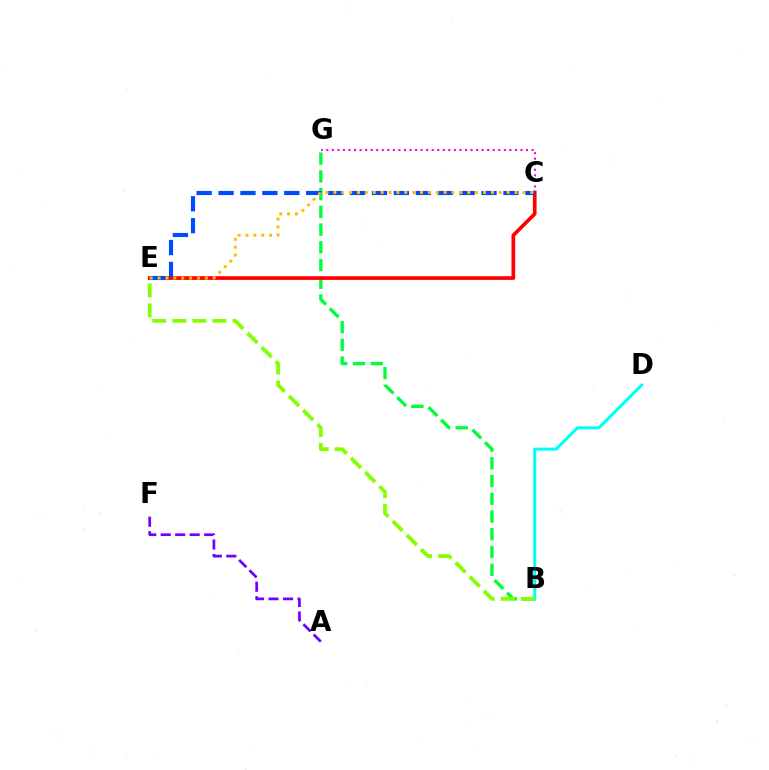{('C', 'G'): [{'color': '#ff00cf', 'line_style': 'dotted', 'thickness': 1.51}], ('B', 'G'): [{'color': '#00ff39', 'line_style': 'dashed', 'thickness': 2.41}], ('C', 'E'): [{'color': '#ff0000', 'line_style': 'solid', 'thickness': 2.65}, {'color': '#004bff', 'line_style': 'dashed', 'thickness': 2.98}, {'color': '#ffbd00', 'line_style': 'dotted', 'thickness': 2.14}], ('A', 'F'): [{'color': '#7200ff', 'line_style': 'dashed', 'thickness': 1.97}], ('B', 'D'): [{'color': '#00fff6', 'line_style': 'solid', 'thickness': 2.17}], ('B', 'E'): [{'color': '#84ff00', 'line_style': 'dashed', 'thickness': 2.72}]}